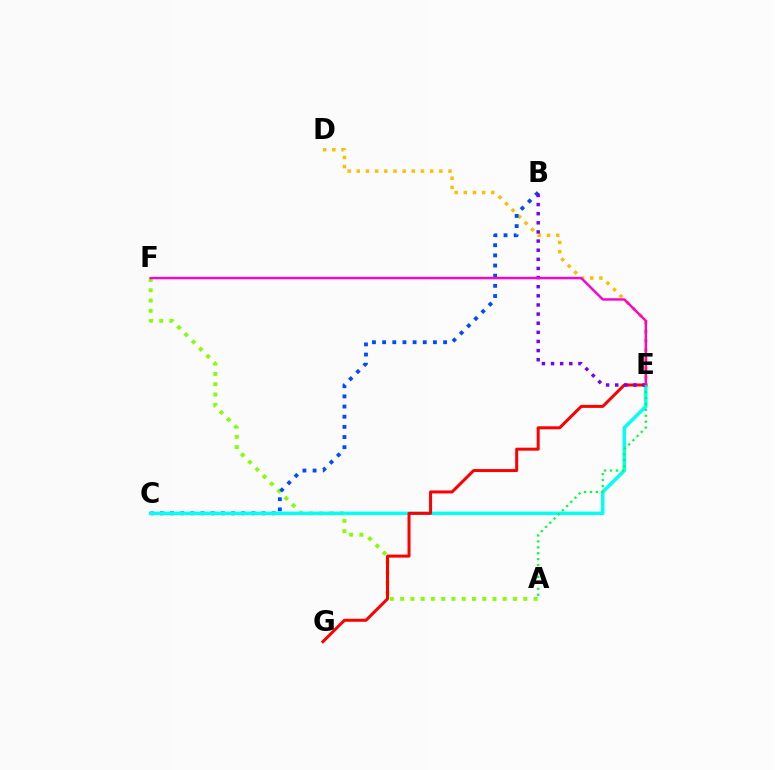{('A', 'F'): [{'color': '#84ff00', 'line_style': 'dotted', 'thickness': 2.79}], ('D', 'E'): [{'color': '#ffbd00', 'line_style': 'dotted', 'thickness': 2.49}], ('B', 'C'): [{'color': '#004bff', 'line_style': 'dotted', 'thickness': 2.76}], ('C', 'E'): [{'color': '#00fff6', 'line_style': 'solid', 'thickness': 2.49}], ('E', 'G'): [{'color': '#ff0000', 'line_style': 'solid', 'thickness': 2.16}], ('B', 'E'): [{'color': '#7200ff', 'line_style': 'dotted', 'thickness': 2.48}], ('E', 'F'): [{'color': '#ff00cf', 'line_style': 'solid', 'thickness': 1.74}], ('A', 'E'): [{'color': '#00ff39', 'line_style': 'dotted', 'thickness': 1.61}]}